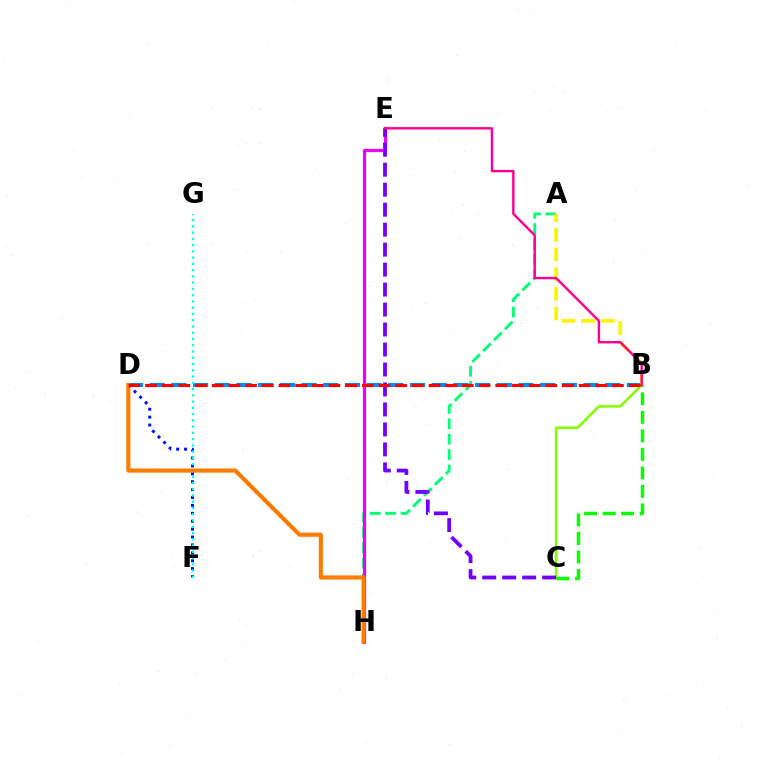{('B', 'D'): [{'color': '#008cff', 'line_style': 'dashed', 'thickness': 2.95}, {'color': '#ff0000', 'line_style': 'dashed', 'thickness': 2.27}], ('B', 'C'): [{'color': '#84ff00', 'line_style': 'solid', 'thickness': 1.83}, {'color': '#08ff00', 'line_style': 'dashed', 'thickness': 2.52}], ('A', 'H'): [{'color': '#00ff74', 'line_style': 'dashed', 'thickness': 2.09}], ('A', 'B'): [{'color': '#fcf500', 'line_style': 'dashed', 'thickness': 2.67}], ('D', 'F'): [{'color': '#0010ff', 'line_style': 'dotted', 'thickness': 2.15}], ('E', 'H'): [{'color': '#ee00ff', 'line_style': 'solid', 'thickness': 2.31}], ('C', 'E'): [{'color': '#7200ff', 'line_style': 'dashed', 'thickness': 2.71}], ('F', 'G'): [{'color': '#00fff6', 'line_style': 'dotted', 'thickness': 1.7}], ('B', 'E'): [{'color': '#ff0094', 'line_style': 'solid', 'thickness': 1.74}], ('D', 'H'): [{'color': '#ff7c00', 'line_style': 'solid', 'thickness': 2.99}]}